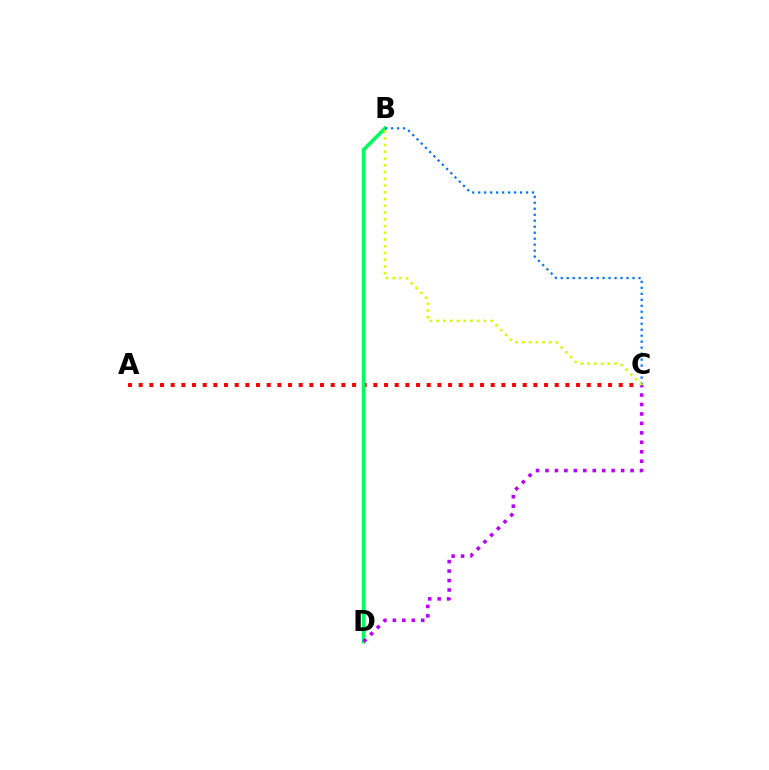{('A', 'C'): [{'color': '#ff0000', 'line_style': 'dotted', 'thickness': 2.9}], ('B', 'D'): [{'color': '#00ff5c', 'line_style': 'solid', 'thickness': 2.64}], ('C', 'D'): [{'color': '#b900ff', 'line_style': 'dotted', 'thickness': 2.57}], ('B', 'C'): [{'color': '#0074ff', 'line_style': 'dotted', 'thickness': 1.63}, {'color': '#d1ff00', 'line_style': 'dotted', 'thickness': 1.83}]}